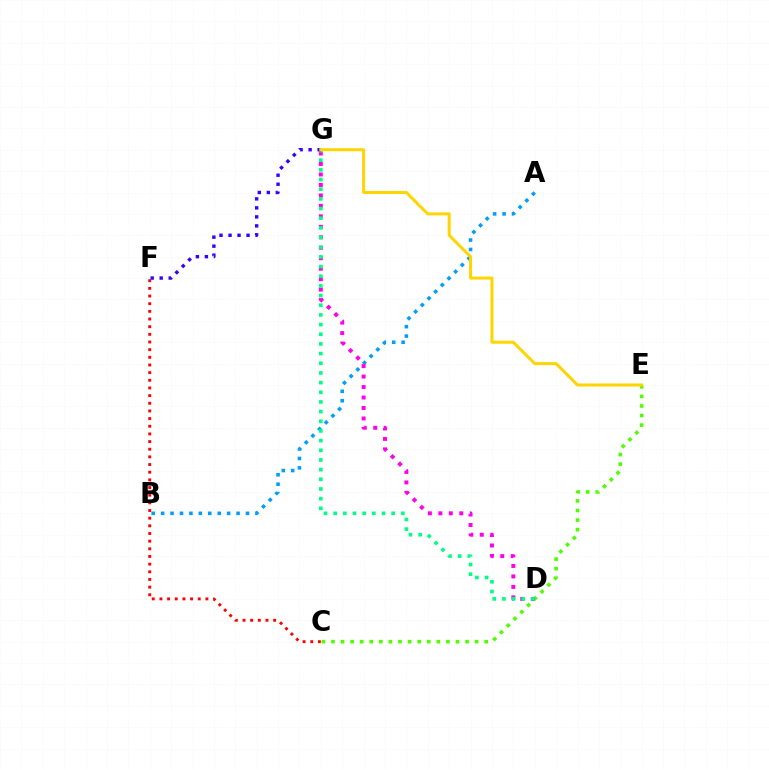{('C', 'E'): [{'color': '#4fff00', 'line_style': 'dotted', 'thickness': 2.6}], ('C', 'F'): [{'color': '#ff0000', 'line_style': 'dotted', 'thickness': 2.08}], ('A', 'B'): [{'color': '#009eff', 'line_style': 'dotted', 'thickness': 2.56}], ('D', 'G'): [{'color': '#ff00ed', 'line_style': 'dotted', 'thickness': 2.84}, {'color': '#00ff86', 'line_style': 'dotted', 'thickness': 2.63}], ('F', 'G'): [{'color': '#3700ff', 'line_style': 'dotted', 'thickness': 2.45}], ('E', 'G'): [{'color': '#ffd500', 'line_style': 'solid', 'thickness': 2.17}]}